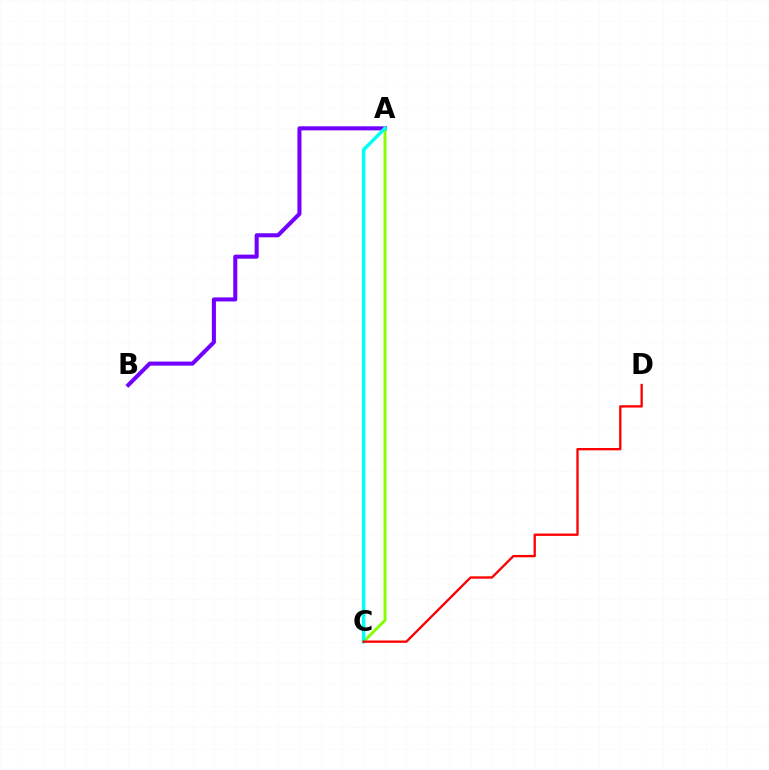{('A', 'B'): [{'color': '#7200ff', 'line_style': 'solid', 'thickness': 2.92}], ('A', 'C'): [{'color': '#84ff00', 'line_style': 'solid', 'thickness': 2.1}, {'color': '#00fff6', 'line_style': 'solid', 'thickness': 2.51}], ('C', 'D'): [{'color': '#ff0000', 'line_style': 'solid', 'thickness': 1.67}]}